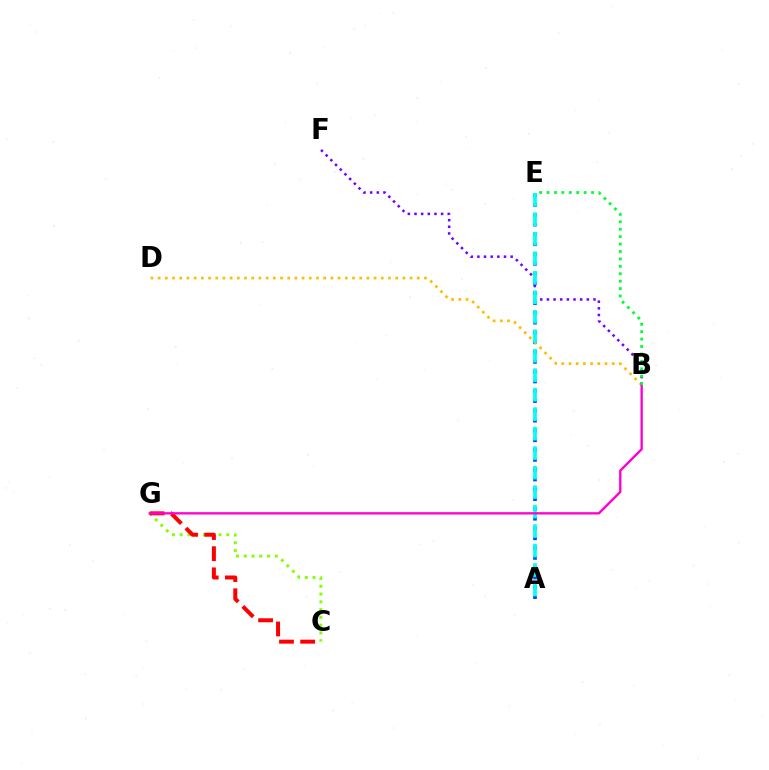{('A', 'E'): [{'color': '#004bff', 'line_style': 'dotted', 'thickness': 2.66}, {'color': '#00fff6', 'line_style': 'dashed', 'thickness': 2.65}], ('B', 'D'): [{'color': '#ffbd00', 'line_style': 'dotted', 'thickness': 1.96}], ('B', 'F'): [{'color': '#7200ff', 'line_style': 'dotted', 'thickness': 1.81}], ('C', 'G'): [{'color': '#84ff00', 'line_style': 'dotted', 'thickness': 2.11}, {'color': '#ff0000', 'line_style': 'dashed', 'thickness': 2.87}], ('B', 'G'): [{'color': '#ff00cf', 'line_style': 'solid', 'thickness': 1.69}], ('B', 'E'): [{'color': '#00ff39', 'line_style': 'dotted', 'thickness': 2.02}]}